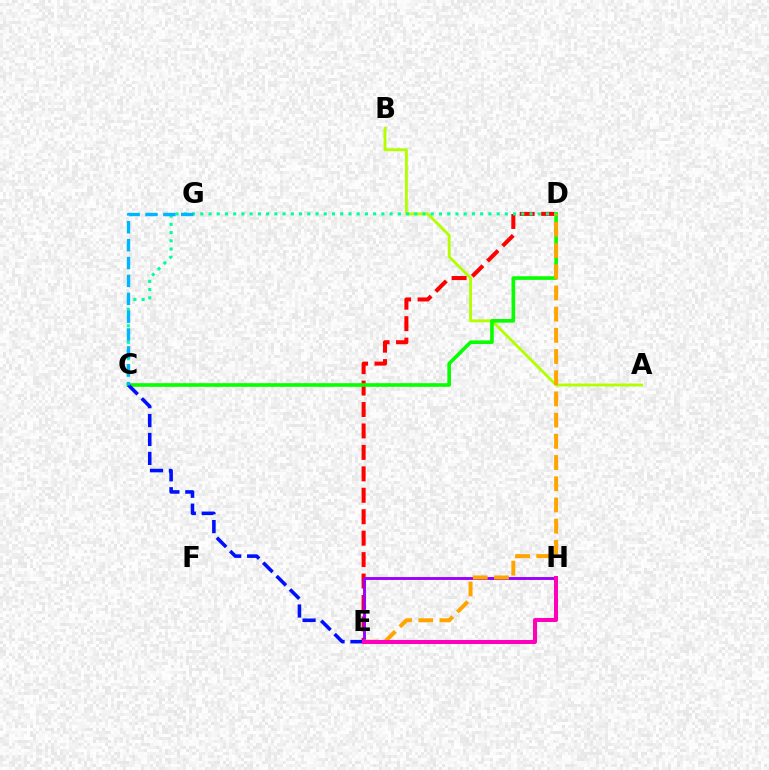{('A', 'B'): [{'color': '#b3ff00', 'line_style': 'solid', 'thickness': 2.06}], ('D', 'E'): [{'color': '#ff0000', 'line_style': 'dashed', 'thickness': 2.91}, {'color': '#ffa500', 'line_style': 'dashed', 'thickness': 2.88}], ('C', 'D'): [{'color': '#08ff00', 'line_style': 'solid', 'thickness': 2.62}, {'color': '#00ff9d', 'line_style': 'dotted', 'thickness': 2.24}], ('C', 'E'): [{'color': '#0010ff', 'line_style': 'dashed', 'thickness': 2.57}], ('E', 'H'): [{'color': '#9b00ff', 'line_style': 'solid', 'thickness': 2.09}, {'color': '#ff00bd', 'line_style': 'solid', 'thickness': 2.89}], ('C', 'G'): [{'color': '#00b5ff', 'line_style': 'dashed', 'thickness': 2.43}]}